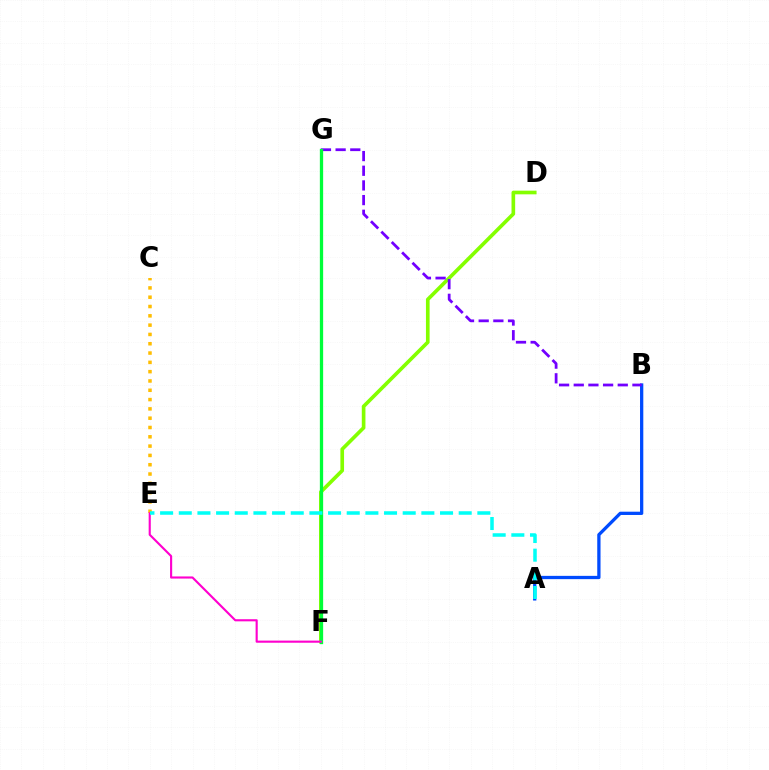{('D', 'F'): [{'color': '#84ff00', 'line_style': 'solid', 'thickness': 2.63}], ('A', 'B'): [{'color': '#004bff', 'line_style': 'solid', 'thickness': 2.36}], ('F', 'G'): [{'color': '#ff0000', 'line_style': 'solid', 'thickness': 1.87}, {'color': '#00ff39', 'line_style': 'solid', 'thickness': 2.37}], ('C', 'E'): [{'color': '#ffbd00', 'line_style': 'dotted', 'thickness': 2.53}], ('B', 'G'): [{'color': '#7200ff', 'line_style': 'dashed', 'thickness': 1.99}], ('E', 'F'): [{'color': '#ff00cf', 'line_style': 'solid', 'thickness': 1.53}], ('A', 'E'): [{'color': '#00fff6', 'line_style': 'dashed', 'thickness': 2.54}]}